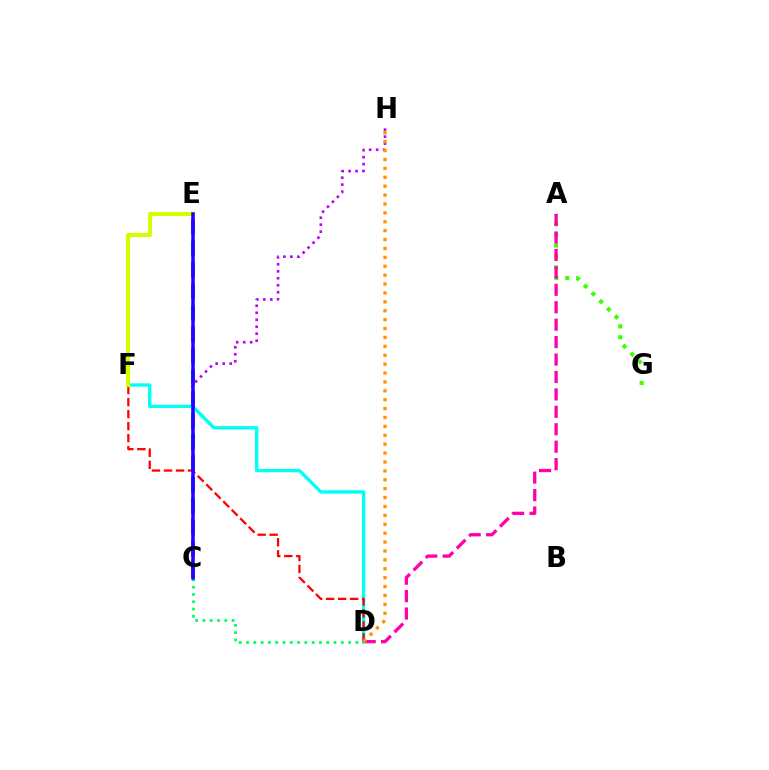{('C', 'H'): [{'color': '#b900ff', 'line_style': 'dotted', 'thickness': 1.9}], ('A', 'G'): [{'color': '#3dff00', 'line_style': 'dotted', 'thickness': 2.96}], ('A', 'D'): [{'color': '#ff00ac', 'line_style': 'dashed', 'thickness': 2.37}], ('D', 'F'): [{'color': '#00fff6', 'line_style': 'solid', 'thickness': 2.42}, {'color': '#ff0000', 'line_style': 'dashed', 'thickness': 1.63}], ('C', 'E'): [{'color': '#0074ff', 'line_style': 'dashed', 'thickness': 2.92}, {'color': '#2500ff', 'line_style': 'solid', 'thickness': 2.53}], ('C', 'D'): [{'color': '#00ff5c', 'line_style': 'dotted', 'thickness': 1.98}], ('E', 'F'): [{'color': '#d1ff00', 'line_style': 'solid', 'thickness': 2.94}], ('D', 'H'): [{'color': '#ff9400', 'line_style': 'dotted', 'thickness': 2.42}]}